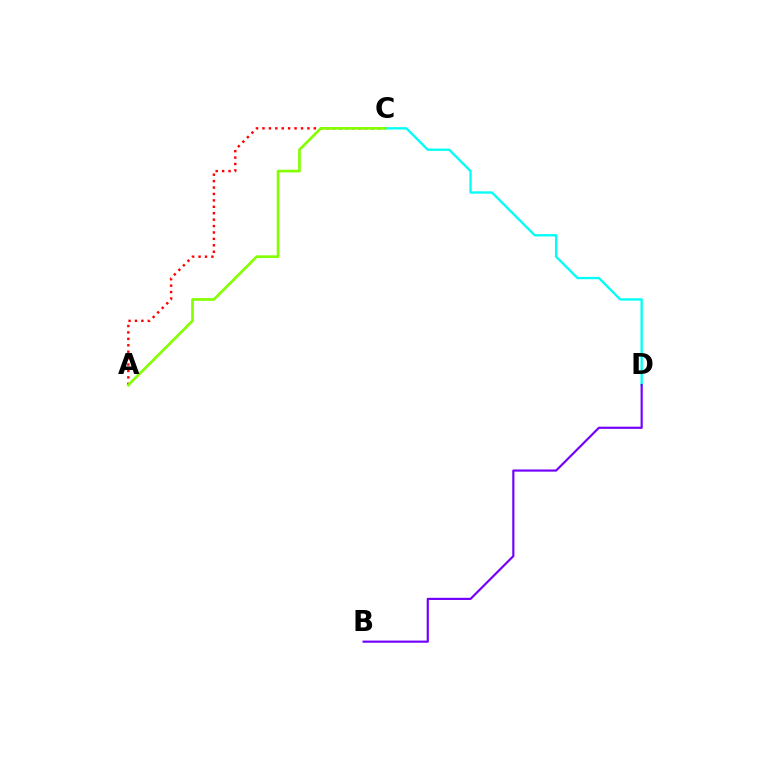{('A', 'C'): [{'color': '#ff0000', 'line_style': 'dotted', 'thickness': 1.74}, {'color': '#84ff00', 'line_style': 'solid', 'thickness': 1.93}], ('C', 'D'): [{'color': '#00fff6', 'line_style': 'solid', 'thickness': 1.68}], ('B', 'D'): [{'color': '#7200ff', 'line_style': 'solid', 'thickness': 1.56}]}